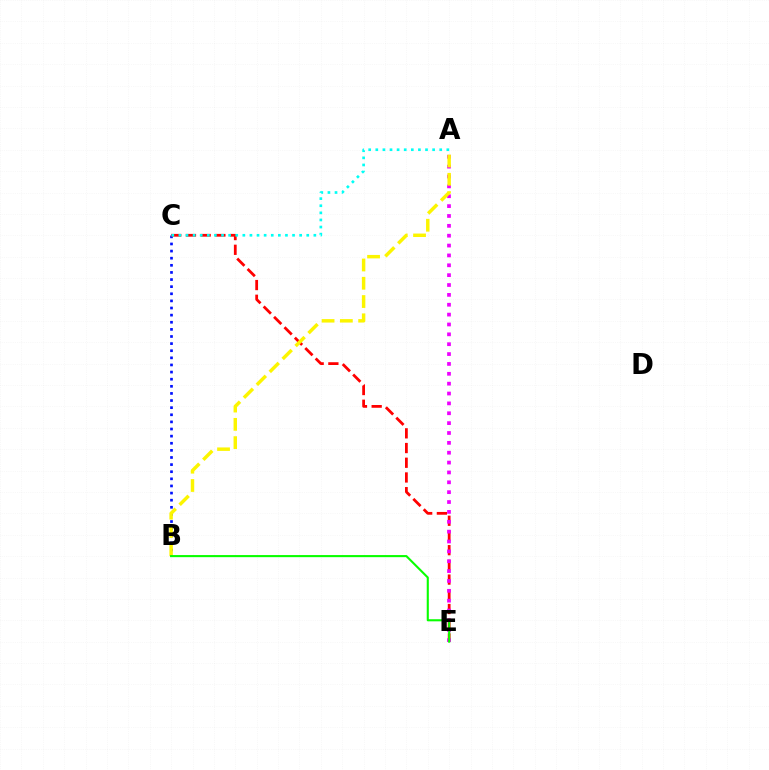{('B', 'C'): [{'color': '#0010ff', 'line_style': 'dotted', 'thickness': 1.93}], ('C', 'E'): [{'color': '#ff0000', 'line_style': 'dashed', 'thickness': 2.0}], ('A', 'E'): [{'color': '#ee00ff', 'line_style': 'dotted', 'thickness': 2.68}], ('A', 'C'): [{'color': '#00fff6', 'line_style': 'dotted', 'thickness': 1.93}], ('A', 'B'): [{'color': '#fcf500', 'line_style': 'dashed', 'thickness': 2.48}], ('B', 'E'): [{'color': '#08ff00', 'line_style': 'solid', 'thickness': 1.51}]}